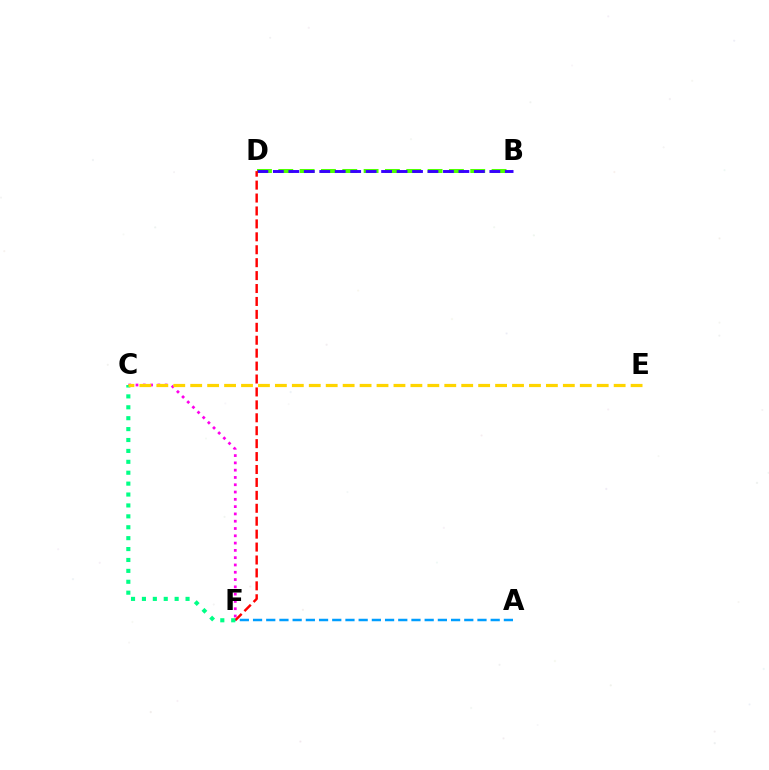{('C', 'F'): [{'color': '#ff00ed', 'line_style': 'dotted', 'thickness': 1.98}, {'color': '#00ff86', 'line_style': 'dotted', 'thickness': 2.96}], ('B', 'D'): [{'color': '#4fff00', 'line_style': 'dashed', 'thickness': 2.9}, {'color': '#3700ff', 'line_style': 'dashed', 'thickness': 2.1}], ('A', 'F'): [{'color': '#009eff', 'line_style': 'dashed', 'thickness': 1.79}], ('D', 'F'): [{'color': '#ff0000', 'line_style': 'dashed', 'thickness': 1.76}], ('C', 'E'): [{'color': '#ffd500', 'line_style': 'dashed', 'thickness': 2.3}]}